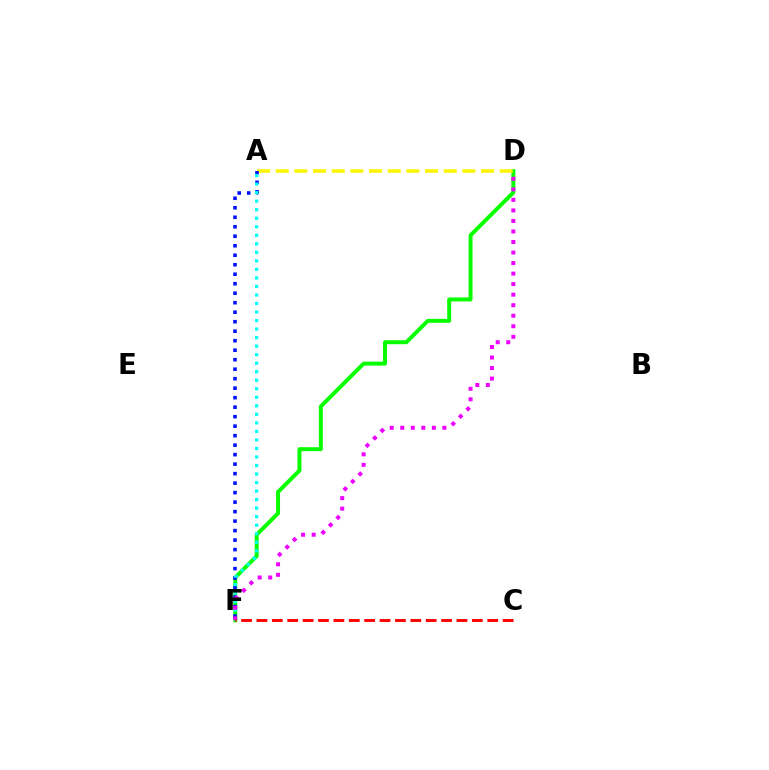{('D', 'F'): [{'color': '#08ff00', 'line_style': 'solid', 'thickness': 2.86}, {'color': '#ee00ff', 'line_style': 'dotted', 'thickness': 2.86}], ('A', 'D'): [{'color': '#fcf500', 'line_style': 'dashed', 'thickness': 2.54}], ('A', 'F'): [{'color': '#0010ff', 'line_style': 'dotted', 'thickness': 2.58}, {'color': '#00fff6', 'line_style': 'dotted', 'thickness': 2.32}], ('C', 'F'): [{'color': '#ff0000', 'line_style': 'dashed', 'thickness': 2.09}]}